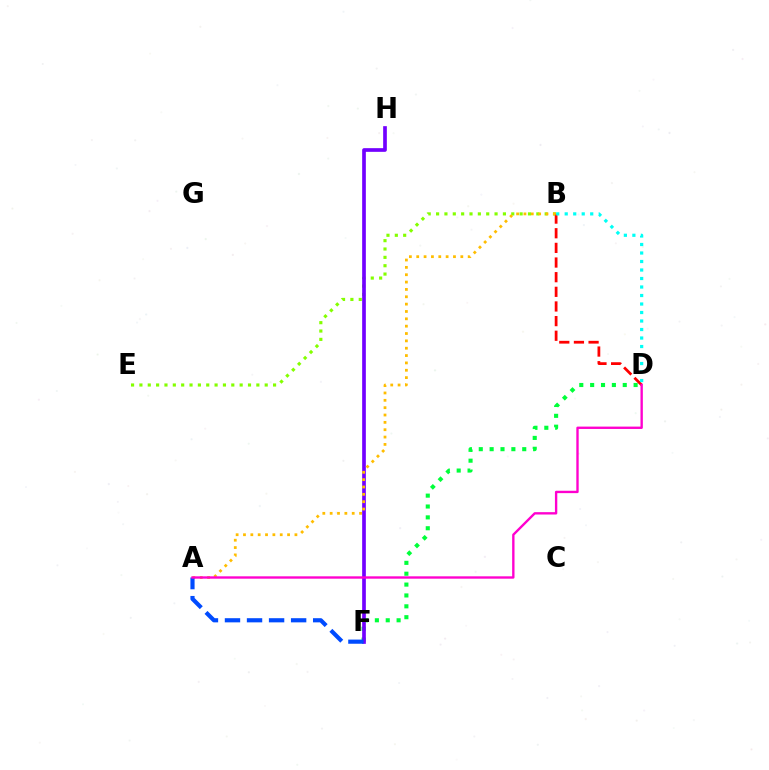{('D', 'F'): [{'color': '#00ff39', 'line_style': 'dotted', 'thickness': 2.95}], ('B', 'E'): [{'color': '#84ff00', 'line_style': 'dotted', 'thickness': 2.27}], ('F', 'H'): [{'color': '#7200ff', 'line_style': 'solid', 'thickness': 2.65}], ('B', 'D'): [{'color': '#ff0000', 'line_style': 'dashed', 'thickness': 1.99}, {'color': '#00fff6', 'line_style': 'dotted', 'thickness': 2.31}], ('A', 'B'): [{'color': '#ffbd00', 'line_style': 'dotted', 'thickness': 2.0}], ('A', 'F'): [{'color': '#004bff', 'line_style': 'dashed', 'thickness': 3.0}], ('A', 'D'): [{'color': '#ff00cf', 'line_style': 'solid', 'thickness': 1.7}]}